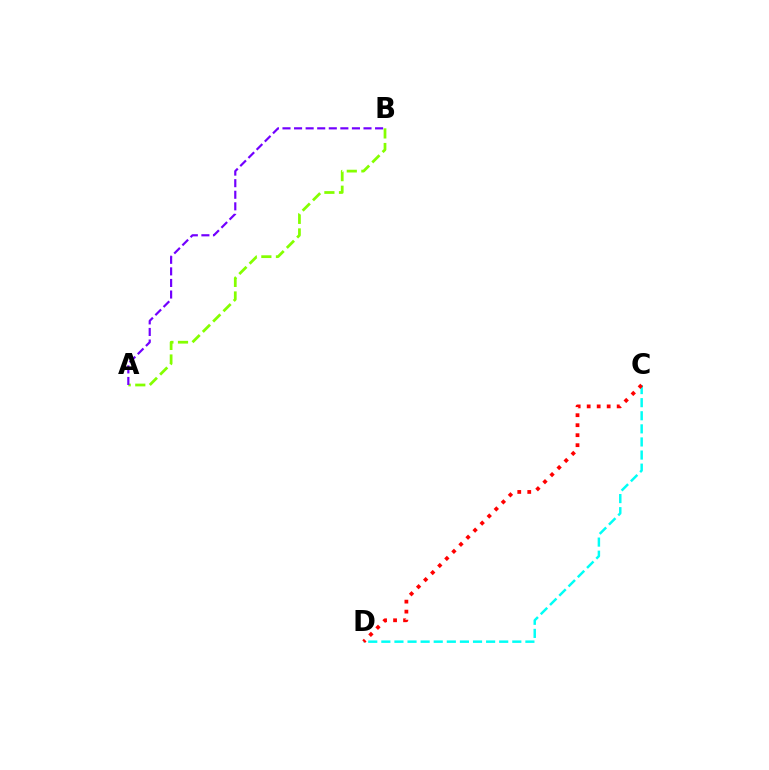{('C', 'D'): [{'color': '#00fff6', 'line_style': 'dashed', 'thickness': 1.78}, {'color': '#ff0000', 'line_style': 'dotted', 'thickness': 2.72}], ('A', 'B'): [{'color': '#84ff00', 'line_style': 'dashed', 'thickness': 1.98}, {'color': '#7200ff', 'line_style': 'dashed', 'thickness': 1.57}]}